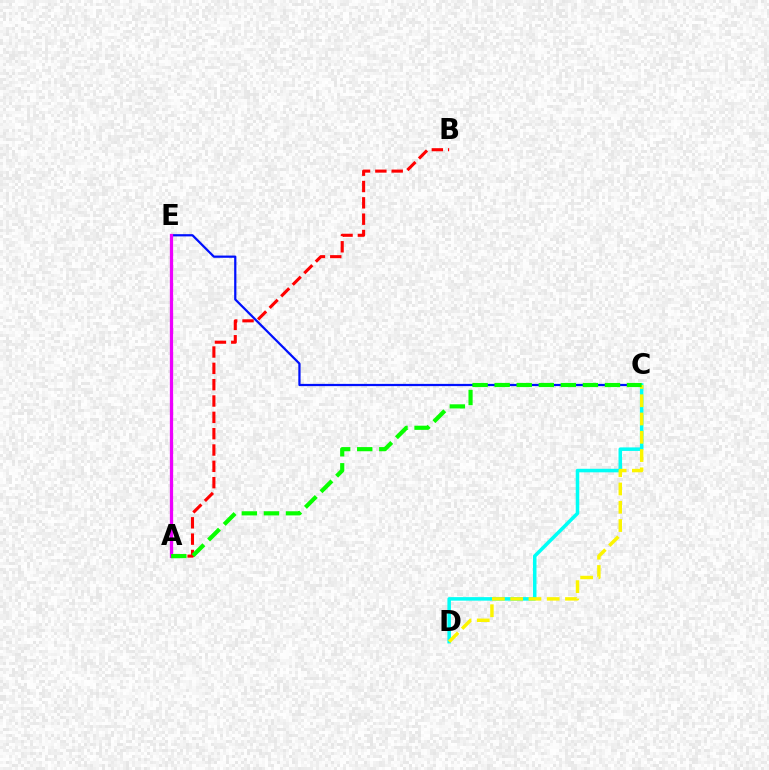{('C', 'E'): [{'color': '#0010ff', 'line_style': 'solid', 'thickness': 1.61}], ('C', 'D'): [{'color': '#00fff6', 'line_style': 'solid', 'thickness': 2.54}, {'color': '#fcf500', 'line_style': 'dashed', 'thickness': 2.48}], ('A', 'B'): [{'color': '#ff0000', 'line_style': 'dashed', 'thickness': 2.22}], ('A', 'E'): [{'color': '#ee00ff', 'line_style': 'solid', 'thickness': 2.35}], ('A', 'C'): [{'color': '#08ff00', 'line_style': 'dashed', 'thickness': 3.0}]}